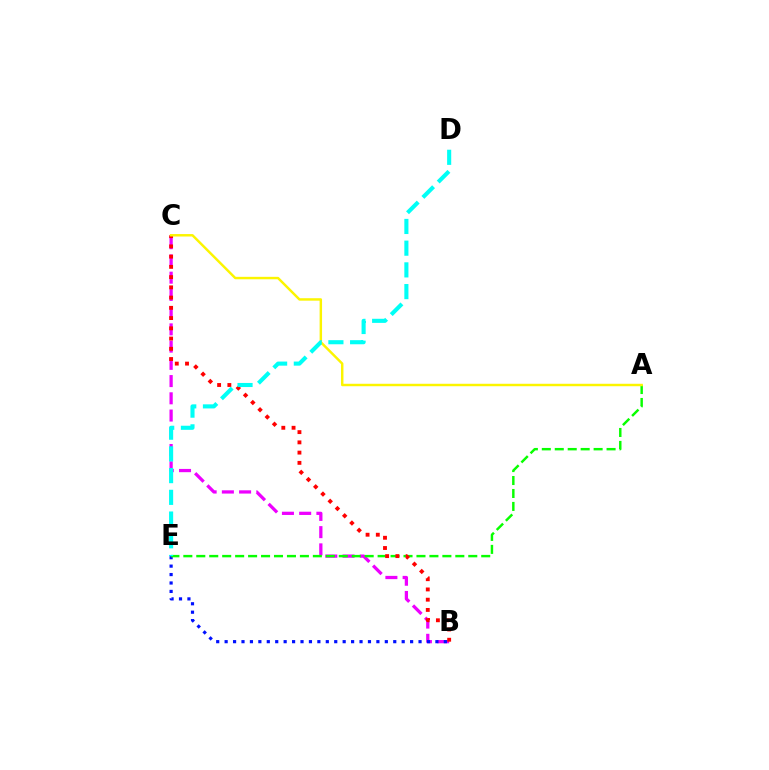{('B', 'C'): [{'color': '#ee00ff', 'line_style': 'dashed', 'thickness': 2.34}, {'color': '#ff0000', 'line_style': 'dotted', 'thickness': 2.78}], ('B', 'E'): [{'color': '#0010ff', 'line_style': 'dotted', 'thickness': 2.29}], ('A', 'E'): [{'color': '#08ff00', 'line_style': 'dashed', 'thickness': 1.76}], ('A', 'C'): [{'color': '#fcf500', 'line_style': 'solid', 'thickness': 1.76}], ('D', 'E'): [{'color': '#00fff6', 'line_style': 'dashed', 'thickness': 2.95}]}